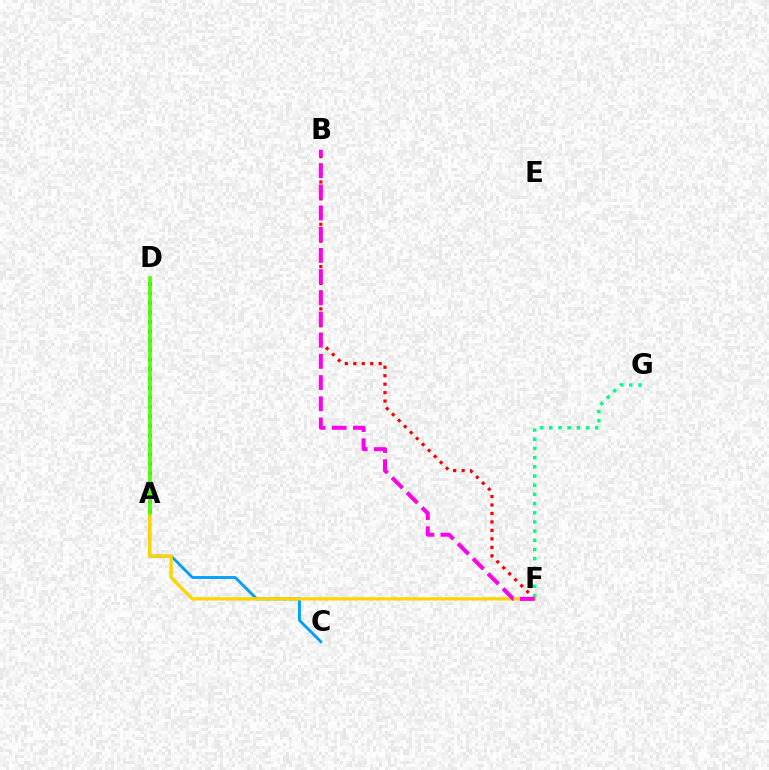{('B', 'F'): [{'color': '#ff0000', 'line_style': 'dotted', 'thickness': 2.3}, {'color': '#ff00ed', 'line_style': 'dashed', 'thickness': 2.88}], ('A', 'C'): [{'color': '#009eff', 'line_style': 'solid', 'thickness': 2.04}], ('A', 'F'): [{'color': '#ffd500', 'line_style': 'solid', 'thickness': 2.37}], ('A', 'D'): [{'color': '#3700ff', 'line_style': 'dotted', 'thickness': 2.57}, {'color': '#4fff00', 'line_style': 'solid', 'thickness': 2.62}], ('F', 'G'): [{'color': '#00ff86', 'line_style': 'dotted', 'thickness': 2.5}]}